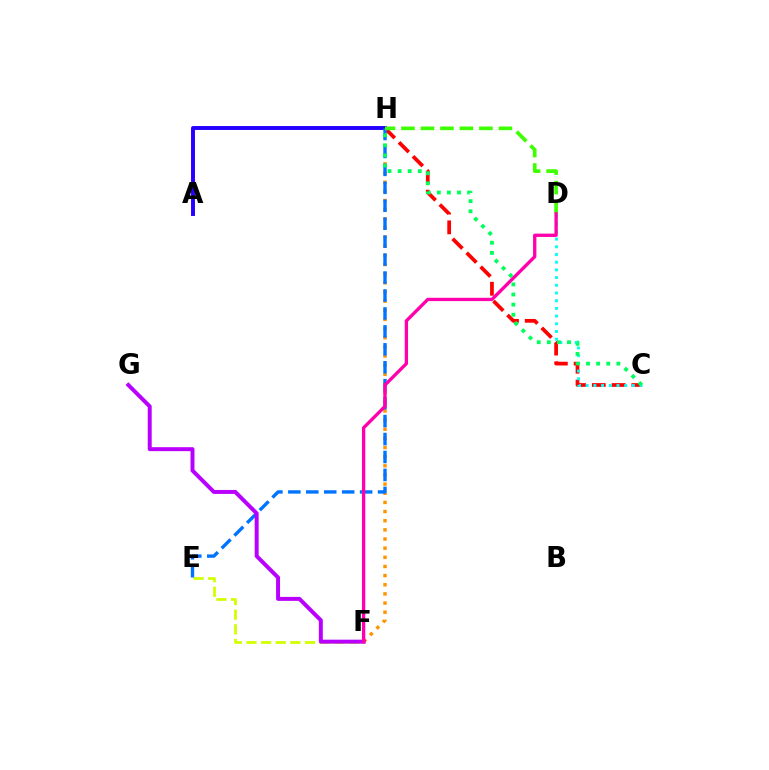{('F', 'H'): [{'color': '#ff9400', 'line_style': 'dotted', 'thickness': 2.49}], ('C', 'H'): [{'color': '#ff0000', 'line_style': 'dashed', 'thickness': 2.69}, {'color': '#00ff5c', 'line_style': 'dotted', 'thickness': 2.74}], ('E', 'F'): [{'color': '#d1ff00', 'line_style': 'dashed', 'thickness': 1.99}], ('C', 'D'): [{'color': '#00fff6', 'line_style': 'dotted', 'thickness': 2.09}], ('A', 'H'): [{'color': '#2500ff', 'line_style': 'solid', 'thickness': 2.83}], ('E', 'H'): [{'color': '#0074ff', 'line_style': 'dashed', 'thickness': 2.44}], ('D', 'H'): [{'color': '#3dff00', 'line_style': 'dashed', 'thickness': 2.65}], ('F', 'G'): [{'color': '#b900ff', 'line_style': 'solid', 'thickness': 2.85}], ('D', 'F'): [{'color': '#ff00ac', 'line_style': 'solid', 'thickness': 2.38}]}